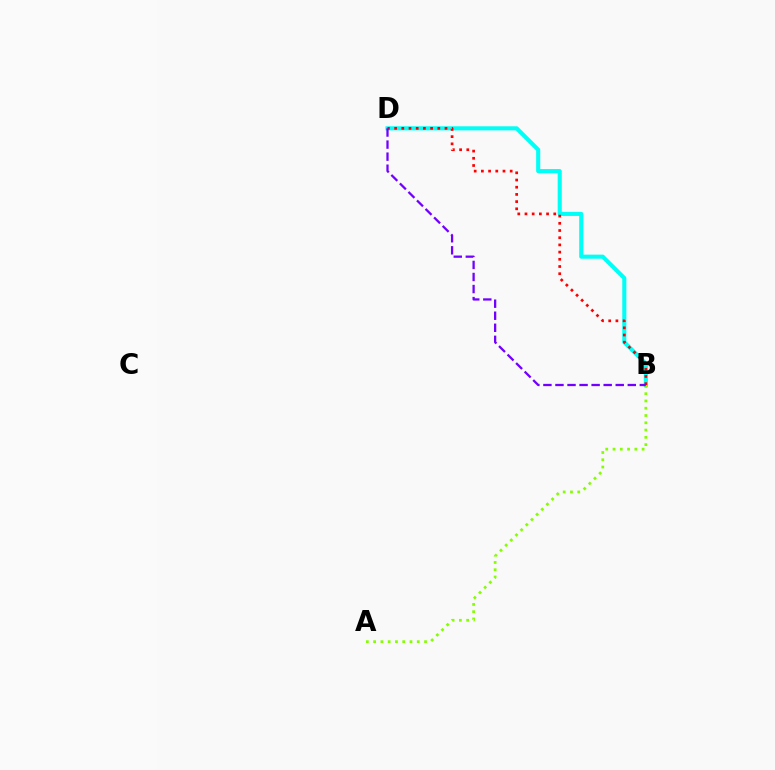{('B', 'D'): [{'color': '#00fff6', 'line_style': 'solid', 'thickness': 2.94}, {'color': '#ff0000', 'line_style': 'dotted', 'thickness': 1.96}, {'color': '#7200ff', 'line_style': 'dashed', 'thickness': 1.64}], ('A', 'B'): [{'color': '#84ff00', 'line_style': 'dotted', 'thickness': 1.98}]}